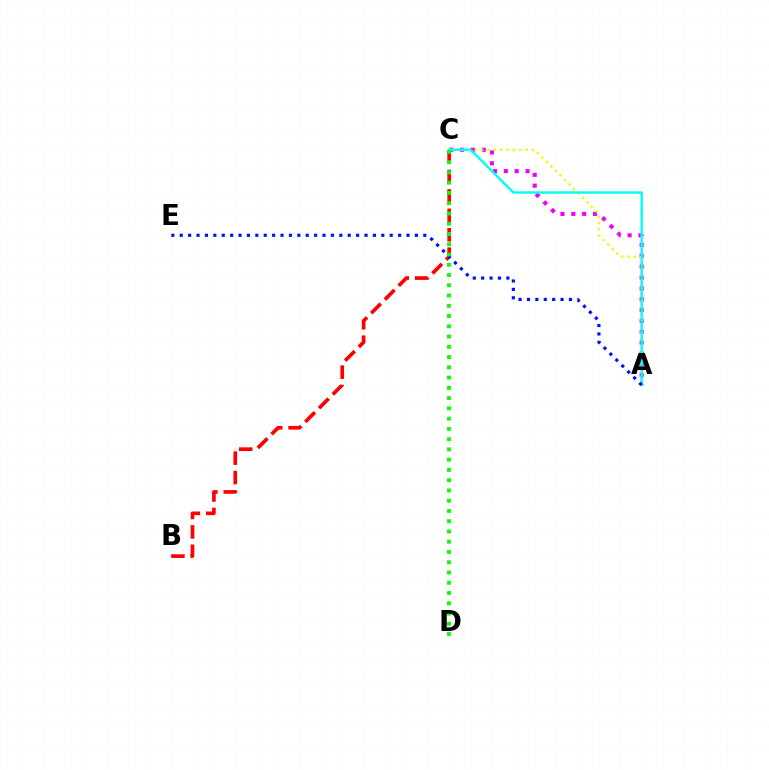{('B', 'C'): [{'color': '#ff0000', 'line_style': 'dashed', 'thickness': 2.64}], ('A', 'C'): [{'color': '#ee00ff', 'line_style': 'dotted', 'thickness': 2.95}, {'color': '#fcf500', 'line_style': 'dotted', 'thickness': 1.73}, {'color': '#00fff6', 'line_style': 'solid', 'thickness': 1.74}], ('A', 'E'): [{'color': '#0010ff', 'line_style': 'dotted', 'thickness': 2.28}], ('C', 'D'): [{'color': '#08ff00', 'line_style': 'dotted', 'thickness': 2.79}]}